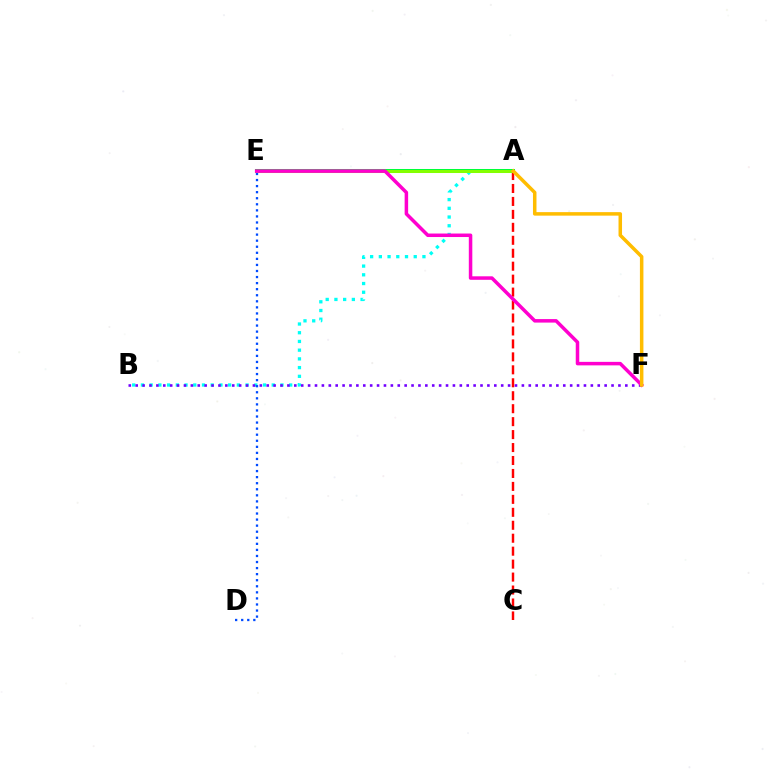{('A', 'B'): [{'color': '#00fff6', 'line_style': 'dotted', 'thickness': 2.37}], ('D', 'E'): [{'color': '#004bff', 'line_style': 'dotted', 'thickness': 1.65}], ('A', 'C'): [{'color': '#ff0000', 'line_style': 'dashed', 'thickness': 1.76}], ('A', 'E'): [{'color': '#00ff39', 'line_style': 'solid', 'thickness': 2.89}, {'color': '#84ff00', 'line_style': 'solid', 'thickness': 2.17}], ('B', 'F'): [{'color': '#7200ff', 'line_style': 'dotted', 'thickness': 1.87}], ('E', 'F'): [{'color': '#ff00cf', 'line_style': 'solid', 'thickness': 2.52}], ('A', 'F'): [{'color': '#ffbd00', 'line_style': 'solid', 'thickness': 2.52}]}